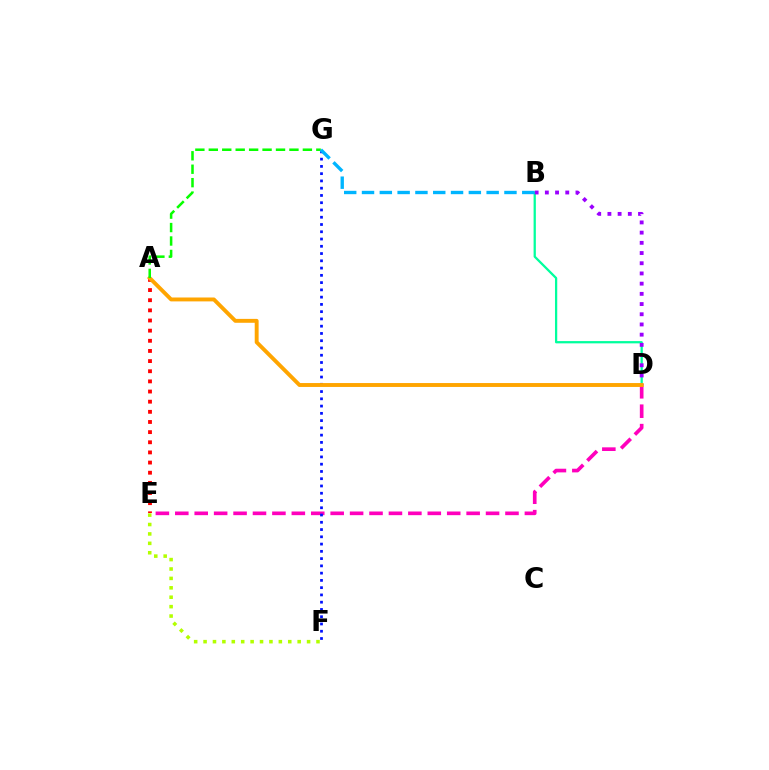{('D', 'E'): [{'color': '#ff00bd', 'line_style': 'dashed', 'thickness': 2.64}], ('F', 'G'): [{'color': '#0010ff', 'line_style': 'dotted', 'thickness': 1.97}], ('B', 'D'): [{'color': '#00ff9d', 'line_style': 'solid', 'thickness': 1.63}, {'color': '#9b00ff', 'line_style': 'dotted', 'thickness': 2.77}], ('A', 'E'): [{'color': '#ff0000', 'line_style': 'dotted', 'thickness': 2.76}], ('E', 'F'): [{'color': '#b3ff00', 'line_style': 'dotted', 'thickness': 2.56}], ('A', 'D'): [{'color': '#ffa500', 'line_style': 'solid', 'thickness': 2.81}], ('A', 'G'): [{'color': '#08ff00', 'line_style': 'dashed', 'thickness': 1.83}], ('B', 'G'): [{'color': '#00b5ff', 'line_style': 'dashed', 'thickness': 2.42}]}